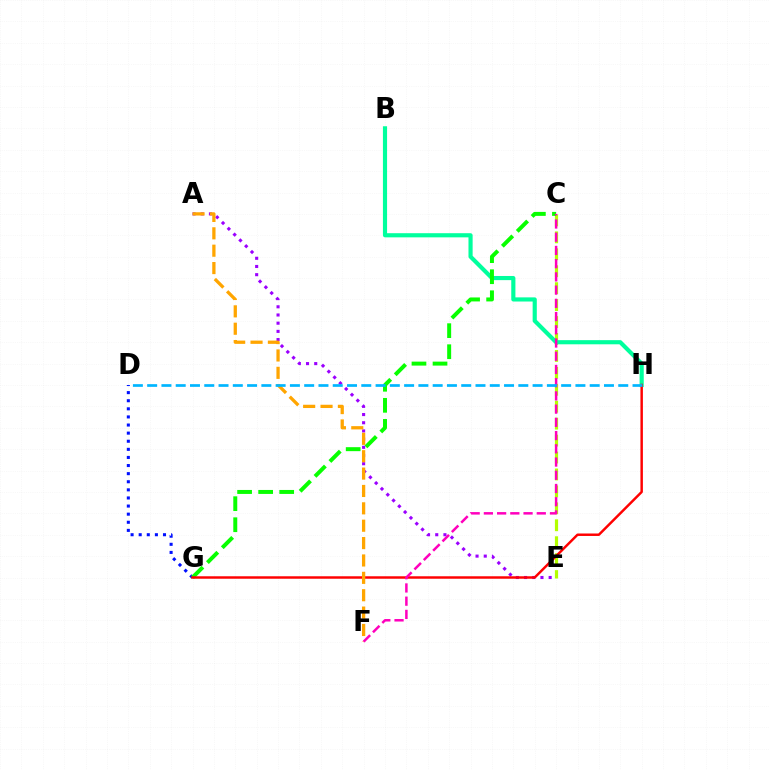{('C', 'E'): [{'color': '#b3ff00', 'line_style': 'dashed', 'thickness': 2.3}], ('D', 'G'): [{'color': '#0010ff', 'line_style': 'dotted', 'thickness': 2.2}], ('B', 'H'): [{'color': '#00ff9d', 'line_style': 'solid', 'thickness': 2.99}], ('C', 'G'): [{'color': '#08ff00', 'line_style': 'dashed', 'thickness': 2.86}], ('A', 'E'): [{'color': '#9b00ff', 'line_style': 'dotted', 'thickness': 2.23}], ('G', 'H'): [{'color': '#ff0000', 'line_style': 'solid', 'thickness': 1.77}], ('A', 'F'): [{'color': '#ffa500', 'line_style': 'dashed', 'thickness': 2.36}], ('C', 'F'): [{'color': '#ff00bd', 'line_style': 'dashed', 'thickness': 1.8}], ('D', 'H'): [{'color': '#00b5ff', 'line_style': 'dashed', 'thickness': 1.94}]}